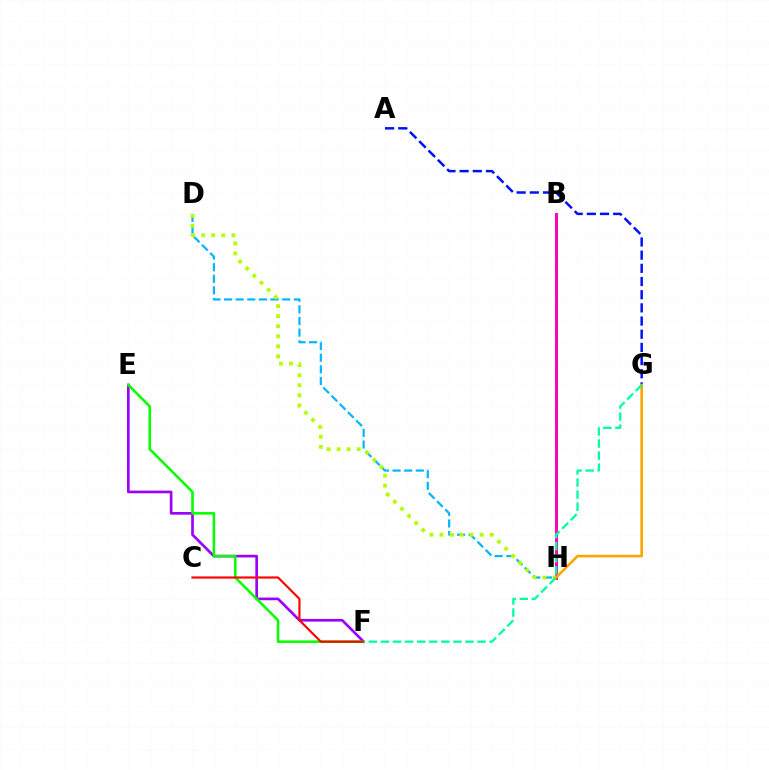{('A', 'G'): [{'color': '#0010ff', 'line_style': 'dashed', 'thickness': 1.79}], ('D', 'H'): [{'color': '#00b5ff', 'line_style': 'dashed', 'thickness': 1.58}, {'color': '#b3ff00', 'line_style': 'dotted', 'thickness': 2.73}], ('E', 'F'): [{'color': '#9b00ff', 'line_style': 'solid', 'thickness': 1.92}, {'color': '#08ff00', 'line_style': 'solid', 'thickness': 1.85}], ('B', 'H'): [{'color': '#ff00bd', 'line_style': 'solid', 'thickness': 2.14}], ('C', 'F'): [{'color': '#ff0000', 'line_style': 'solid', 'thickness': 1.55}], ('G', 'H'): [{'color': '#ffa500', 'line_style': 'solid', 'thickness': 1.89}], ('F', 'G'): [{'color': '#00ff9d', 'line_style': 'dashed', 'thickness': 1.64}]}